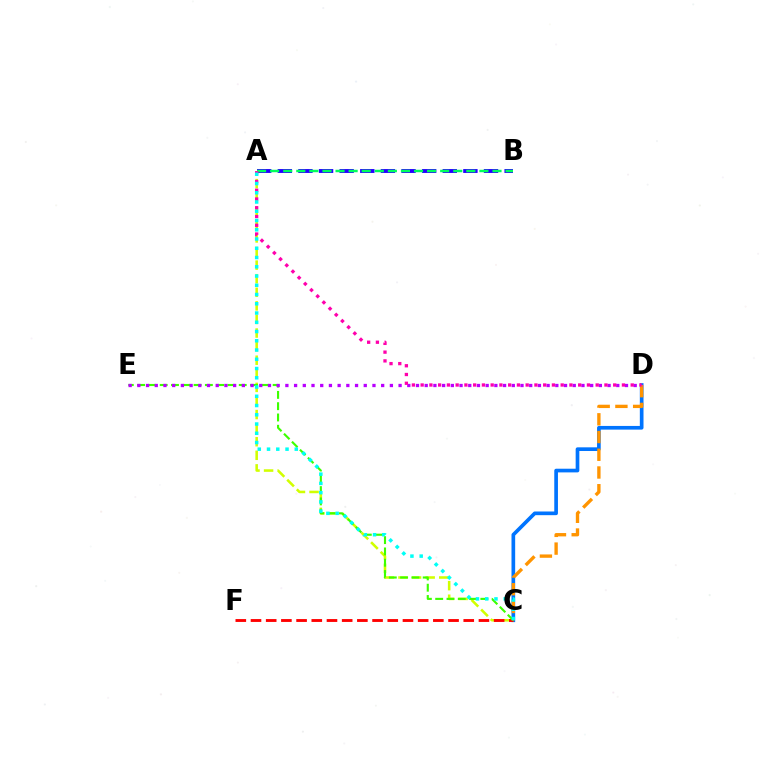{('C', 'D'): [{'color': '#0074ff', 'line_style': 'solid', 'thickness': 2.65}, {'color': '#ff9400', 'line_style': 'dashed', 'thickness': 2.41}], ('A', 'B'): [{'color': '#2500ff', 'line_style': 'dashed', 'thickness': 2.8}, {'color': '#00ff5c', 'line_style': 'dashed', 'thickness': 1.78}], ('A', 'C'): [{'color': '#d1ff00', 'line_style': 'dashed', 'thickness': 1.85}, {'color': '#00fff6', 'line_style': 'dotted', 'thickness': 2.51}], ('C', 'F'): [{'color': '#ff0000', 'line_style': 'dashed', 'thickness': 2.06}], ('C', 'E'): [{'color': '#3dff00', 'line_style': 'dashed', 'thickness': 1.53}], ('D', 'E'): [{'color': '#b900ff', 'line_style': 'dotted', 'thickness': 2.37}], ('A', 'D'): [{'color': '#ff00ac', 'line_style': 'dotted', 'thickness': 2.38}]}